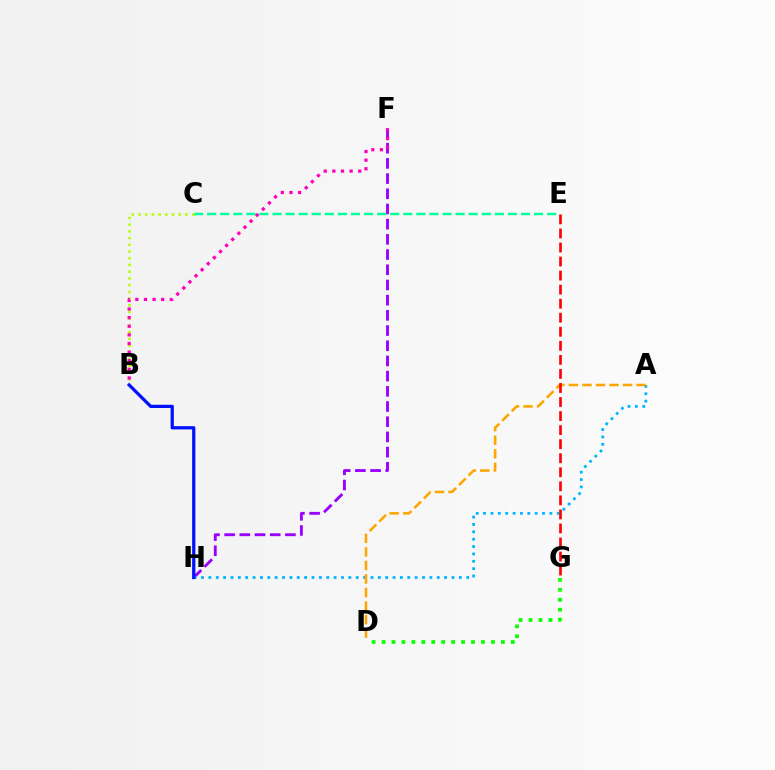{('C', 'E'): [{'color': '#00ff9d', 'line_style': 'dashed', 'thickness': 1.78}], ('F', 'H'): [{'color': '#9b00ff', 'line_style': 'dashed', 'thickness': 2.06}], ('B', 'C'): [{'color': '#b3ff00', 'line_style': 'dotted', 'thickness': 1.83}], ('A', 'H'): [{'color': '#00b5ff', 'line_style': 'dotted', 'thickness': 2.0}], ('B', 'F'): [{'color': '#ff00bd', 'line_style': 'dotted', 'thickness': 2.34}], ('A', 'D'): [{'color': '#ffa500', 'line_style': 'dashed', 'thickness': 1.84}], ('B', 'H'): [{'color': '#0010ff', 'line_style': 'solid', 'thickness': 2.34}], ('D', 'G'): [{'color': '#08ff00', 'line_style': 'dotted', 'thickness': 2.7}], ('E', 'G'): [{'color': '#ff0000', 'line_style': 'dashed', 'thickness': 1.91}]}